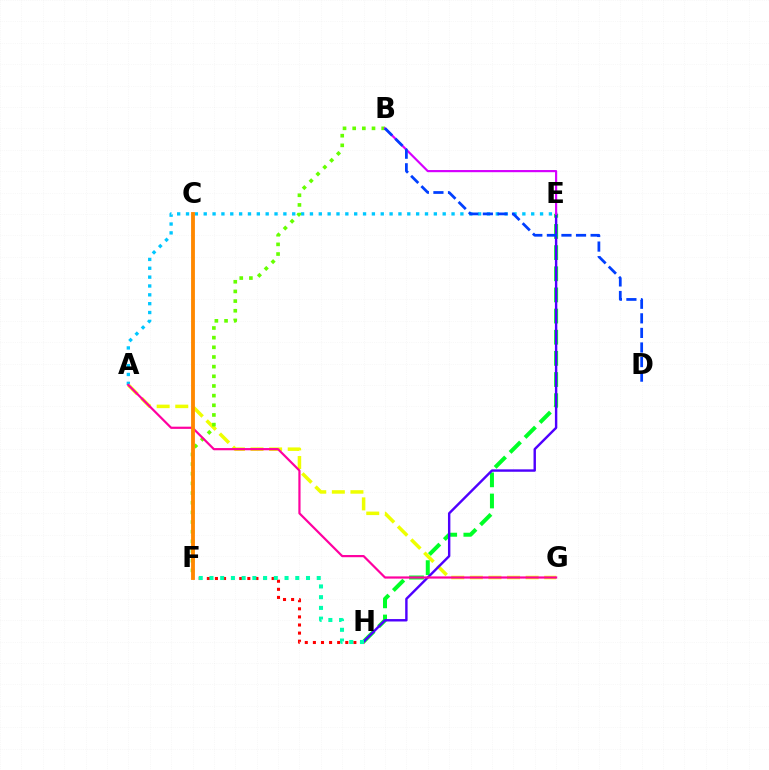{('A', 'E'): [{'color': '#00c7ff', 'line_style': 'dotted', 'thickness': 2.4}], ('A', 'G'): [{'color': '#eeff00', 'line_style': 'dashed', 'thickness': 2.53}, {'color': '#ff00a0', 'line_style': 'solid', 'thickness': 1.58}], ('F', 'H'): [{'color': '#ff0000', 'line_style': 'dotted', 'thickness': 2.2}, {'color': '#00ffaf', 'line_style': 'dotted', 'thickness': 2.91}], ('E', 'H'): [{'color': '#00ff27', 'line_style': 'dashed', 'thickness': 2.87}, {'color': '#4f00ff', 'line_style': 'solid', 'thickness': 1.74}], ('B', 'F'): [{'color': '#66ff00', 'line_style': 'dotted', 'thickness': 2.63}], ('B', 'E'): [{'color': '#d600ff', 'line_style': 'solid', 'thickness': 1.56}], ('C', 'F'): [{'color': '#ff8800', 'line_style': 'solid', 'thickness': 2.77}], ('B', 'D'): [{'color': '#003fff', 'line_style': 'dashed', 'thickness': 1.98}]}